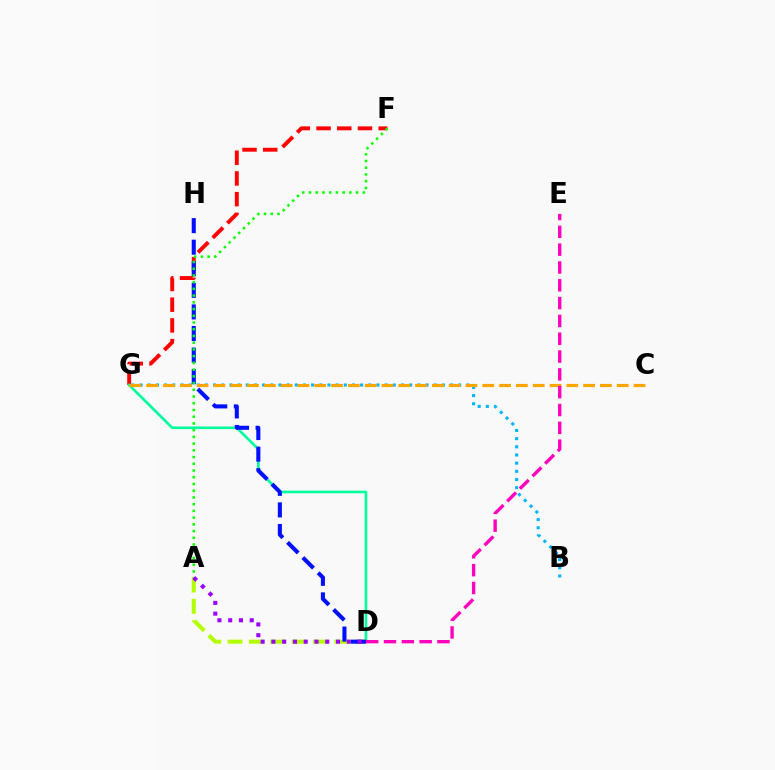{('F', 'G'): [{'color': '#ff0000', 'line_style': 'dashed', 'thickness': 2.81}], ('B', 'G'): [{'color': '#00b5ff', 'line_style': 'dotted', 'thickness': 2.22}], ('D', 'G'): [{'color': '#00ff9d', 'line_style': 'solid', 'thickness': 1.91}], ('C', 'G'): [{'color': '#ffa500', 'line_style': 'dashed', 'thickness': 2.28}], ('A', 'D'): [{'color': '#b3ff00', 'line_style': 'dashed', 'thickness': 2.9}, {'color': '#9b00ff', 'line_style': 'dotted', 'thickness': 2.93}], ('D', 'H'): [{'color': '#0010ff', 'line_style': 'dashed', 'thickness': 2.93}], ('D', 'E'): [{'color': '#ff00bd', 'line_style': 'dashed', 'thickness': 2.42}], ('A', 'F'): [{'color': '#08ff00', 'line_style': 'dotted', 'thickness': 1.83}]}